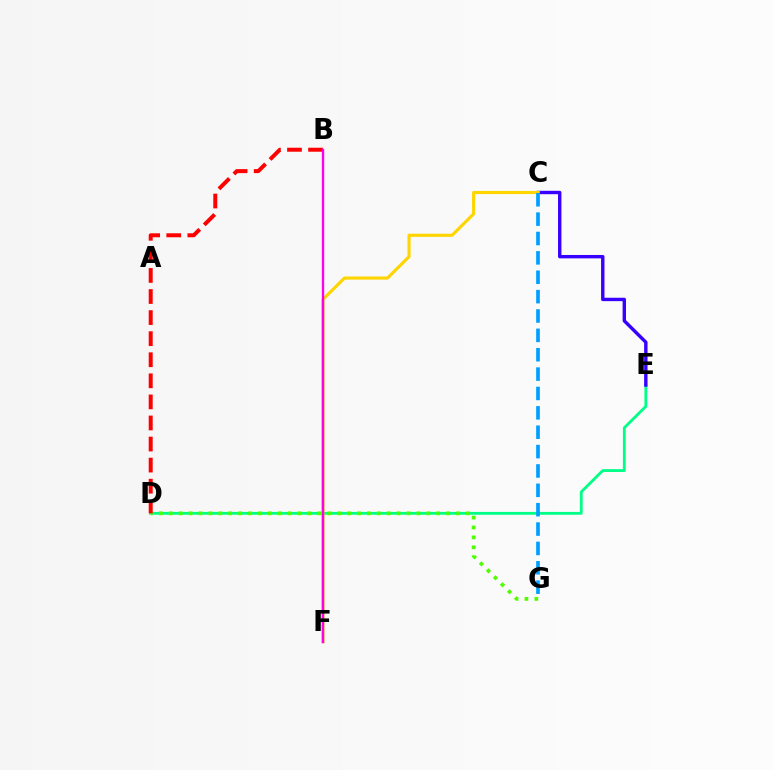{('D', 'E'): [{'color': '#00ff86', 'line_style': 'solid', 'thickness': 2.03}], ('C', 'E'): [{'color': '#3700ff', 'line_style': 'solid', 'thickness': 2.45}], ('D', 'G'): [{'color': '#4fff00', 'line_style': 'dotted', 'thickness': 2.69}], ('C', 'F'): [{'color': '#ffd500', 'line_style': 'solid', 'thickness': 2.25}], ('B', 'D'): [{'color': '#ff0000', 'line_style': 'dashed', 'thickness': 2.86}], ('B', 'F'): [{'color': '#ff00ed', 'line_style': 'solid', 'thickness': 1.71}], ('C', 'G'): [{'color': '#009eff', 'line_style': 'dashed', 'thickness': 2.63}]}